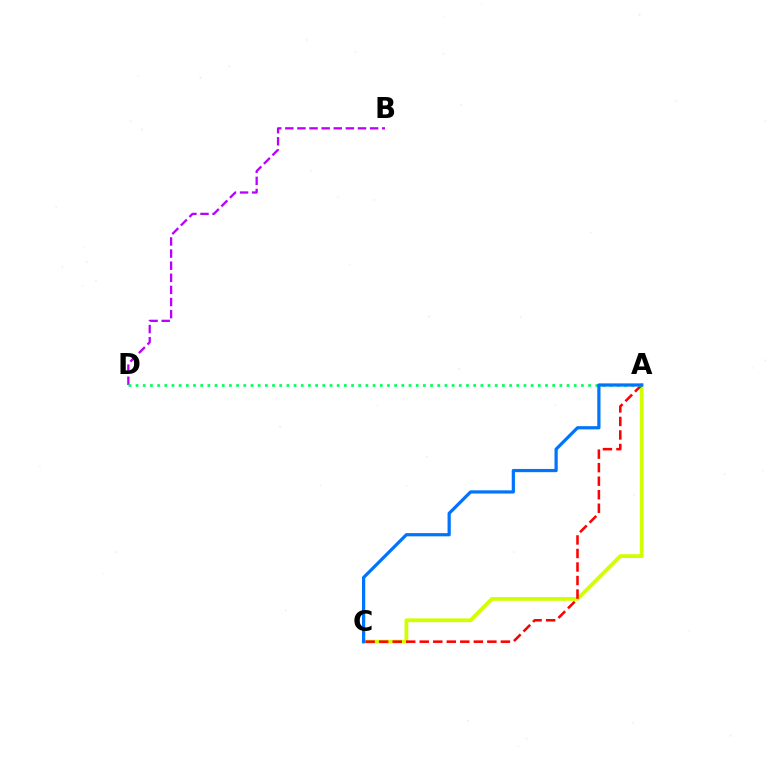{('B', 'D'): [{'color': '#b900ff', 'line_style': 'dashed', 'thickness': 1.65}], ('A', 'C'): [{'color': '#d1ff00', 'line_style': 'solid', 'thickness': 2.73}, {'color': '#ff0000', 'line_style': 'dashed', 'thickness': 1.84}, {'color': '#0074ff', 'line_style': 'solid', 'thickness': 2.32}], ('A', 'D'): [{'color': '#00ff5c', 'line_style': 'dotted', 'thickness': 1.95}]}